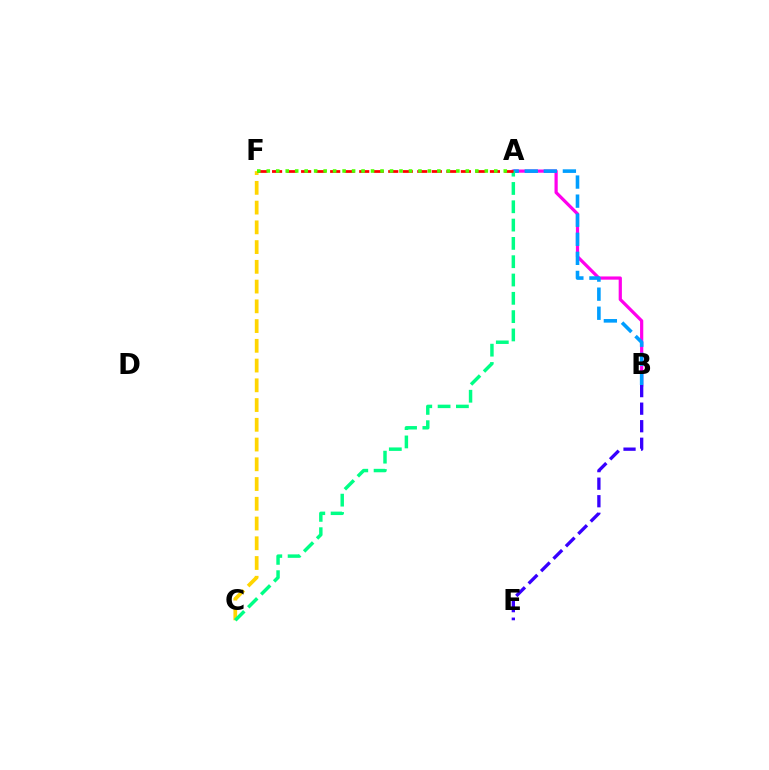{('A', 'B'): [{'color': '#ff00ed', 'line_style': 'solid', 'thickness': 2.31}, {'color': '#009eff', 'line_style': 'dashed', 'thickness': 2.59}], ('C', 'F'): [{'color': '#ffd500', 'line_style': 'dashed', 'thickness': 2.68}], ('A', 'C'): [{'color': '#00ff86', 'line_style': 'dashed', 'thickness': 2.49}], ('A', 'F'): [{'color': '#ff0000', 'line_style': 'dashed', 'thickness': 1.97}, {'color': '#4fff00', 'line_style': 'dotted', 'thickness': 2.58}], ('B', 'E'): [{'color': '#3700ff', 'line_style': 'dashed', 'thickness': 2.38}]}